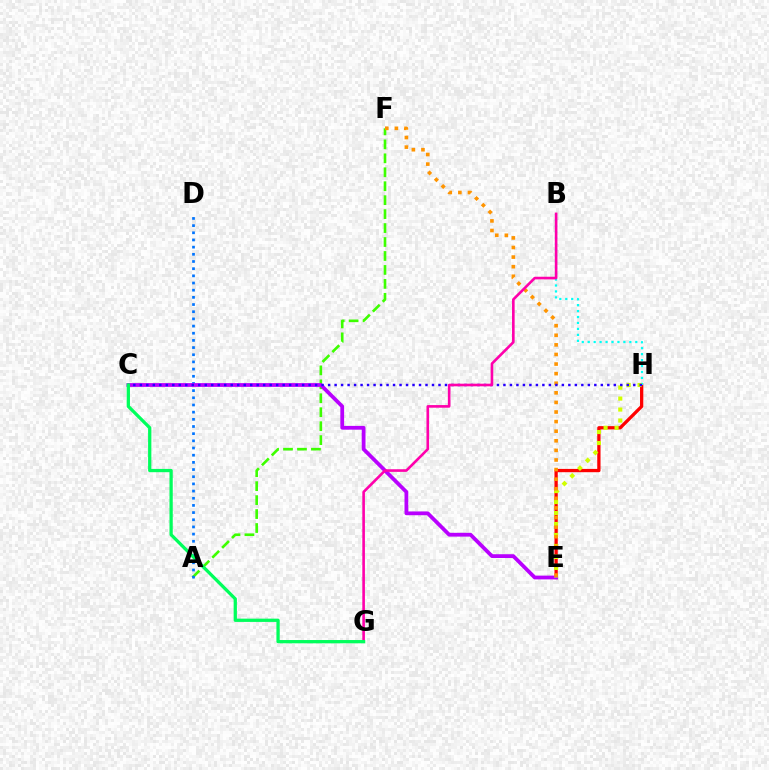{('E', 'H'): [{'color': '#ff0000', 'line_style': 'solid', 'thickness': 2.36}, {'color': '#d1ff00', 'line_style': 'dotted', 'thickness': 2.98}], ('A', 'F'): [{'color': '#3dff00', 'line_style': 'dashed', 'thickness': 1.9}], ('B', 'H'): [{'color': '#00fff6', 'line_style': 'dotted', 'thickness': 1.62}], ('A', 'D'): [{'color': '#0074ff', 'line_style': 'dotted', 'thickness': 1.95}], ('C', 'E'): [{'color': '#b900ff', 'line_style': 'solid', 'thickness': 2.72}], ('E', 'F'): [{'color': '#ff9400', 'line_style': 'dotted', 'thickness': 2.61}], ('C', 'H'): [{'color': '#2500ff', 'line_style': 'dotted', 'thickness': 1.76}], ('B', 'G'): [{'color': '#ff00ac', 'line_style': 'solid', 'thickness': 1.89}], ('C', 'G'): [{'color': '#00ff5c', 'line_style': 'solid', 'thickness': 2.35}]}